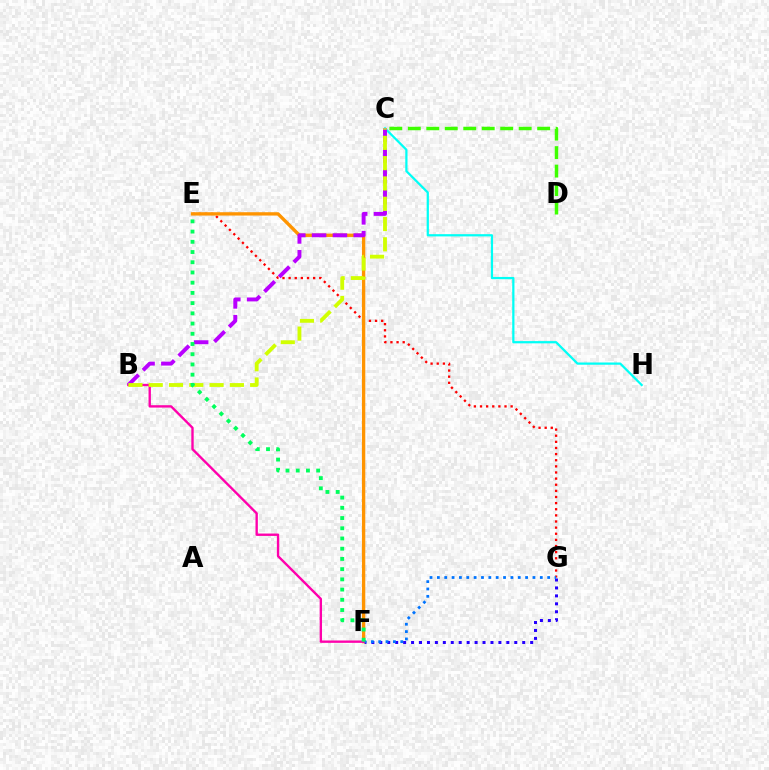{('F', 'G'): [{'color': '#2500ff', 'line_style': 'dotted', 'thickness': 2.16}, {'color': '#0074ff', 'line_style': 'dotted', 'thickness': 2.0}], ('E', 'G'): [{'color': '#ff0000', 'line_style': 'dotted', 'thickness': 1.66}], ('E', 'F'): [{'color': '#ff9400', 'line_style': 'solid', 'thickness': 2.4}, {'color': '#00ff5c', 'line_style': 'dotted', 'thickness': 2.78}], ('C', 'D'): [{'color': '#3dff00', 'line_style': 'dashed', 'thickness': 2.51}], ('C', 'H'): [{'color': '#00fff6', 'line_style': 'solid', 'thickness': 1.61}], ('B', 'F'): [{'color': '#ff00ac', 'line_style': 'solid', 'thickness': 1.7}], ('B', 'C'): [{'color': '#b900ff', 'line_style': 'dashed', 'thickness': 2.83}, {'color': '#d1ff00', 'line_style': 'dashed', 'thickness': 2.76}]}